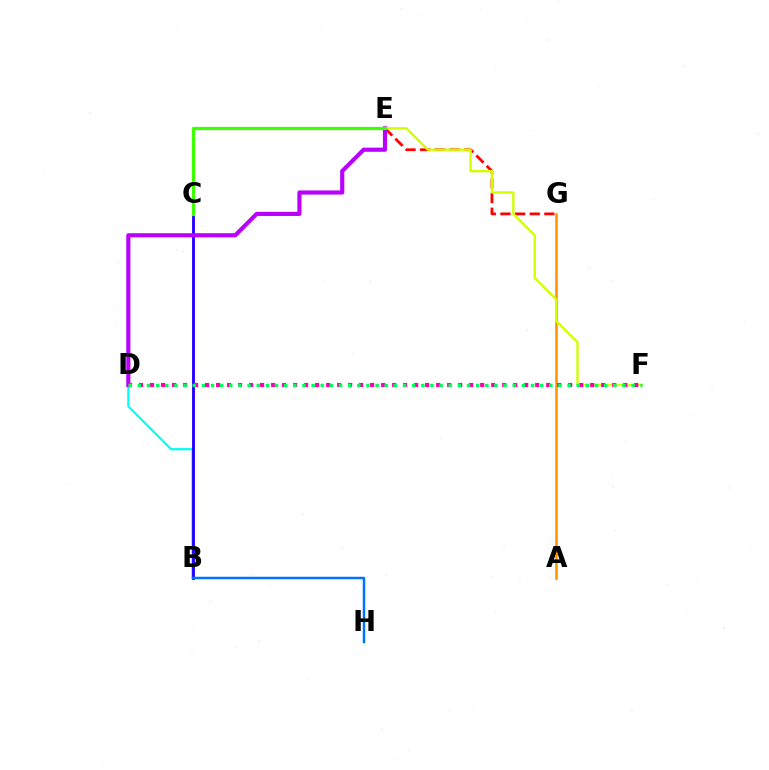{('B', 'D'): [{'color': '#00fff6', 'line_style': 'solid', 'thickness': 1.59}], ('A', 'G'): [{'color': '#ff9400', 'line_style': 'solid', 'thickness': 1.86}], ('B', 'C'): [{'color': '#2500ff', 'line_style': 'solid', 'thickness': 2.07}], ('E', 'G'): [{'color': '#ff0000', 'line_style': 'dashed', 'thickness': 1.99}], ('E', 'F'): [{'color': '#d1ff00', 'line_style': 'solid', 'thickness': 1.7}], ('D', 'E'): [{'color': '#b900ff', 'line_style': 'solid', 'thickness': 2.99}], ('B', 'H'): [{'color': '#0074ff', 'line_style': 'solid', 'thickness': 1.8}], ('C', 'E'): [{'color': '#3dff00', 'line_style': 'solid', 'thickness': 2.32}], ('D', 'F'): [{'color': '#ff00ac', 'line_style': 'dotted', 'thickness': 2.99}, {'color': '#00ff5c', 'line_style': 'dotted', 'thickness': 2.48}]}